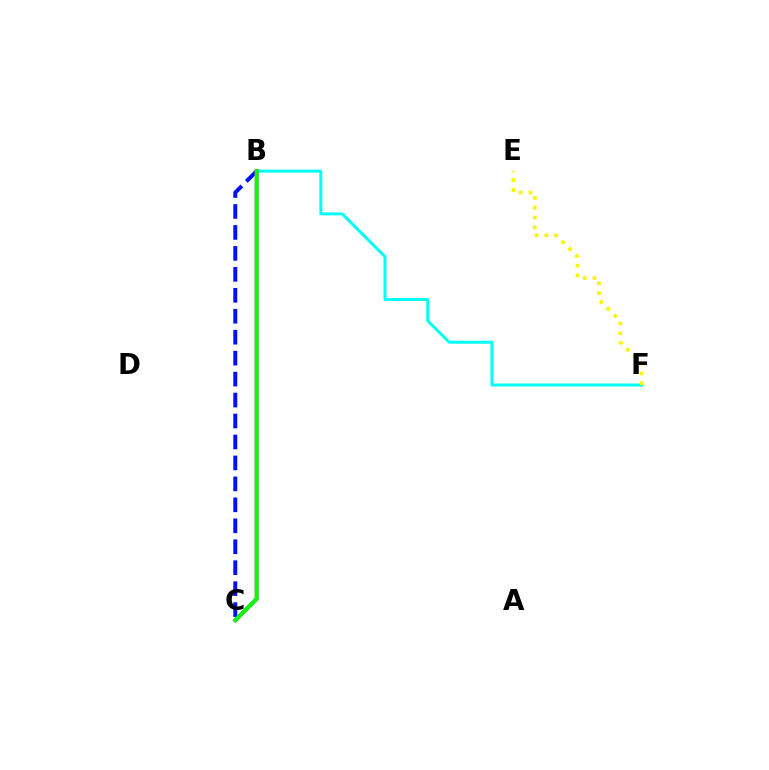{('B', 'F'): [{'color': '#00fff6', 'line_style': 'solid', 'thickness': 2.13}], ('B', 'C'): [{'color': '#0010ff', 'line_style': 'dashed', 'thickness': 2.85}, {'color': '#ff0000', 'line_style': 'dotted', 'thickness': 1.54}, {'color': '#ee00ff', 'line_style': 'solid', 'thickness': 2.72}, {'color': '#08ff00', 'line_style': 'solid', 'thickness': 2.87}], ('E', 'F'): [{'color': '#fcf500', 'line_style': 'dotted', 'thickness': 2.66}]}